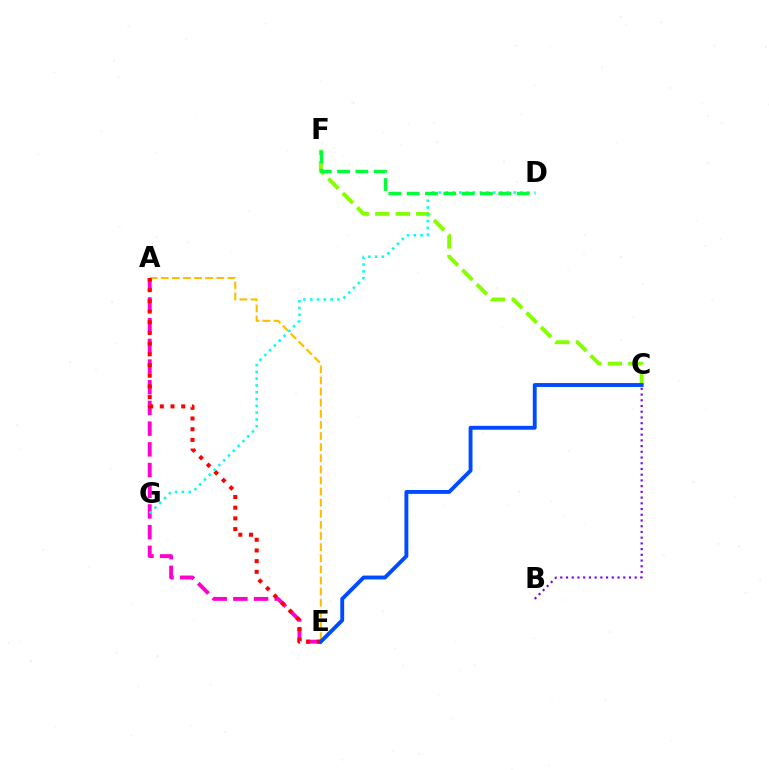{('A', 'E'): [{'color': '#ffbd00', 'line_style': 'dashed', 'thickness': 1.51}, {'color': '#ff00cf', 'line_style': 'dashed', 'thickness': 2.81}, {'color': '#ff0000', 'line_style': 'dotted', 'thickness': 2.91}], ('C', 'F'): [{'color': '#84ff00', 'line_style': 'dashed', 'thickness': 2.78}], ('B', 'C'): [{'color': '#7200ff', 'line_style': 'dotted', 'thickness': 1.56}], ('D', 'G'): [{'color': '#00fff6', 'line_style': 'dotted', 'thickness': 1.85}], ('C', 'E'): [{'color': '#004bff', 'line_style': 'solid', 'thickness': 2.8}], ('D', 'F'): [{'color': '#00ff39', 'line_style': 'dashed', 'thickness': 2.49}]}